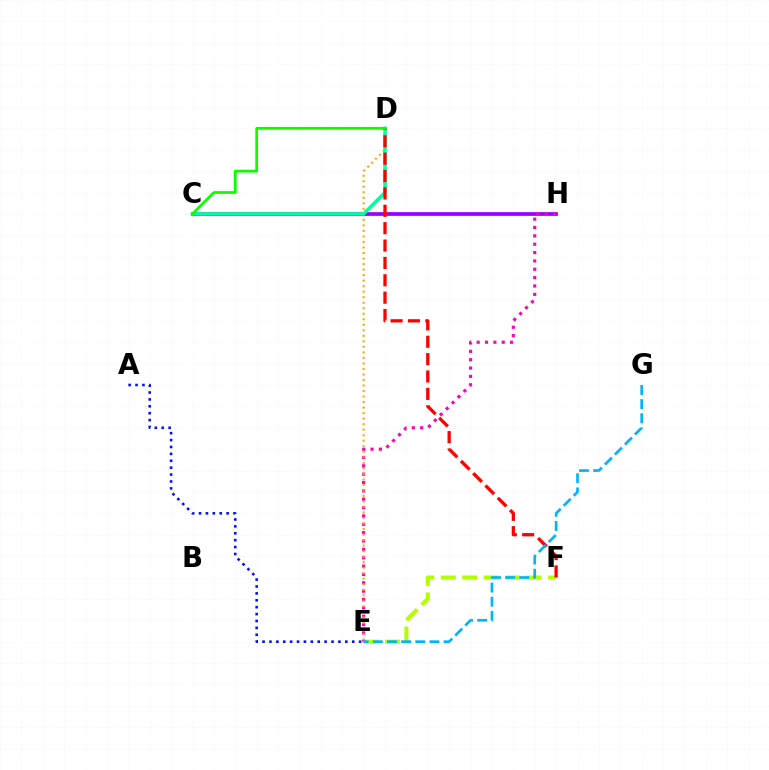{('E', 'F'): [{'color': '#b3ff00', 'line_style': 'dashed', 'thickness': 2.92}], ('C', 'H'): [{'color': '#9b00ff', 'line_style': 'solid', 'thickness': 2.69}], ('E', 'H'): [{'color': '#ff00bd', 'line_style': 'dotted', 'thickness': 2.27}], ('A', 'E'): [{'color': '#0010ff', 'line_style': 'dotted', 'thickness': 1.87}], ('D', 'E'): [{'color': '#ffa500', 'line_style': 'dotted', 'thickness': 1.5}], ('C', 'D'): [{'color': '#00ff9d', 'line_style': 'solid', 'thickness': 2.53}, {'color': '#08ff00', 'line_style': 'solid', 'thickness': 1.97}], ('D', 'F'): [{'color': '#ff0000', 'line_style': 'dashed', 'thickness': 2.36}], ('E', 'G'): [{'color': '#00b5ff', 'line_style': 'dashed', 'thickness': 1.92}]}